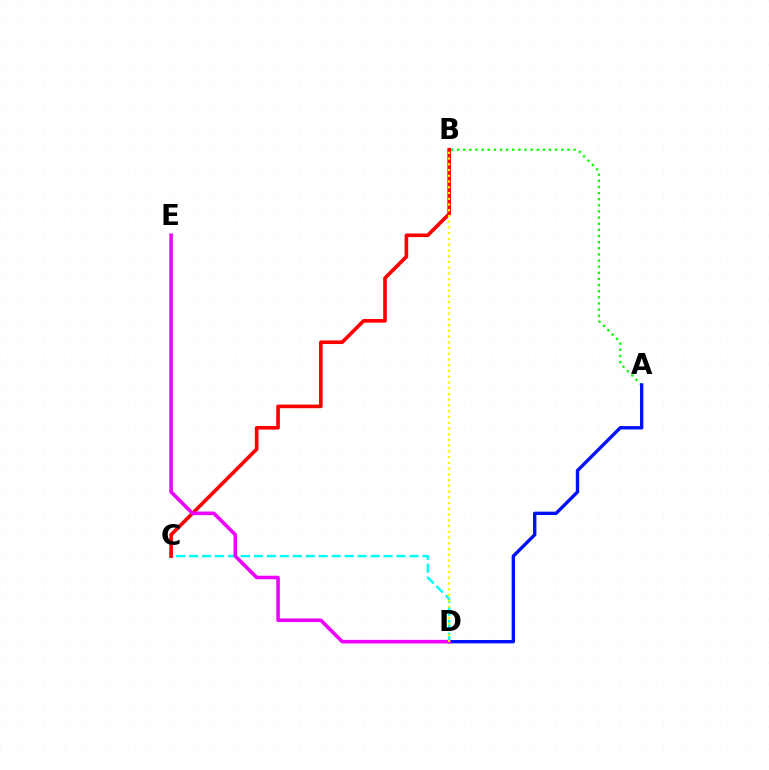{('C', 'D'): [{'color': '#00fff6', 'line_style': 'dashed', 'thickness': 1.76}], ('A', 'B'): [{'color': '#08ff00', 'line_style': 'dotted', 'thickness': 1.67}], ('A', 'D'): [{'color': '#0010ff', 'line_style': 'solid', 'thickness': 2.43}], ('B', 'C'): [{'color': '#ff0000', 'line_style': 'solid', 'thickness': 2.61}], ('D', 'E'): [{'color': '#ee00ff', 'line_style': 'solid', 'thickness': 2.57}], ('B', 'D'): [{'color': '#fcf500', 'line_style': 'dotted', 'thickness': 1.56}]}